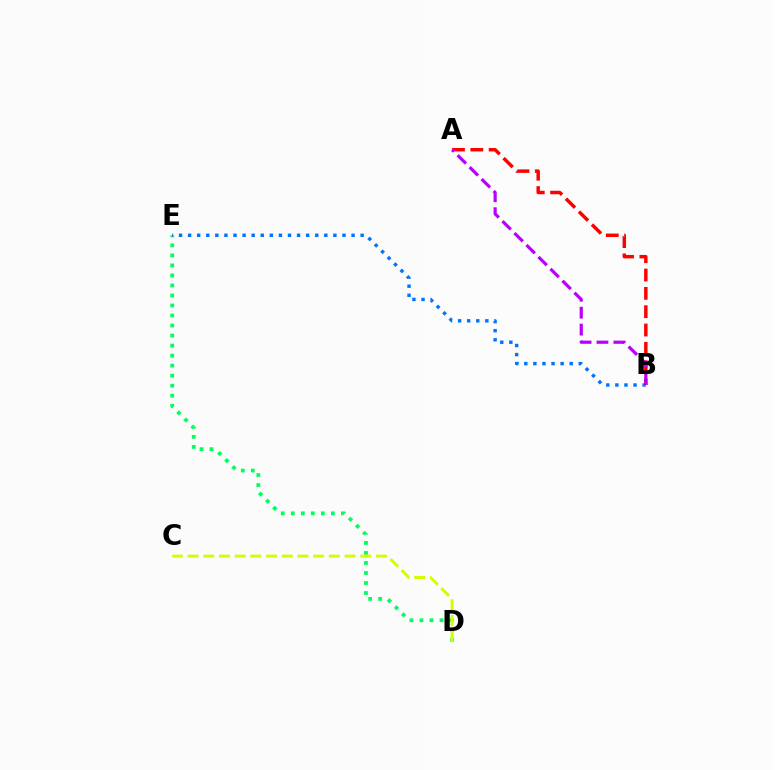{('A', 'B'): [{'color': '#ff0000', 'line_style': 'dashed', 'thickness': 2.49}, {'color': '#b900ff', 'line_style': 'dashed', 'thickness': 2.3}], ('D', 'E'): [{'color': '#00ff5c', 'line_style': 'dotted', 'thickness': 2.72}], ('B', 'E'): [{'color': '#0074ff', 'line_style': 'dotted', 'thickness': 2.47}], ('C', 'D'): [{'color': '#d1ff00', 'line_style': 'dashed', 'thickness': 2.13}]}